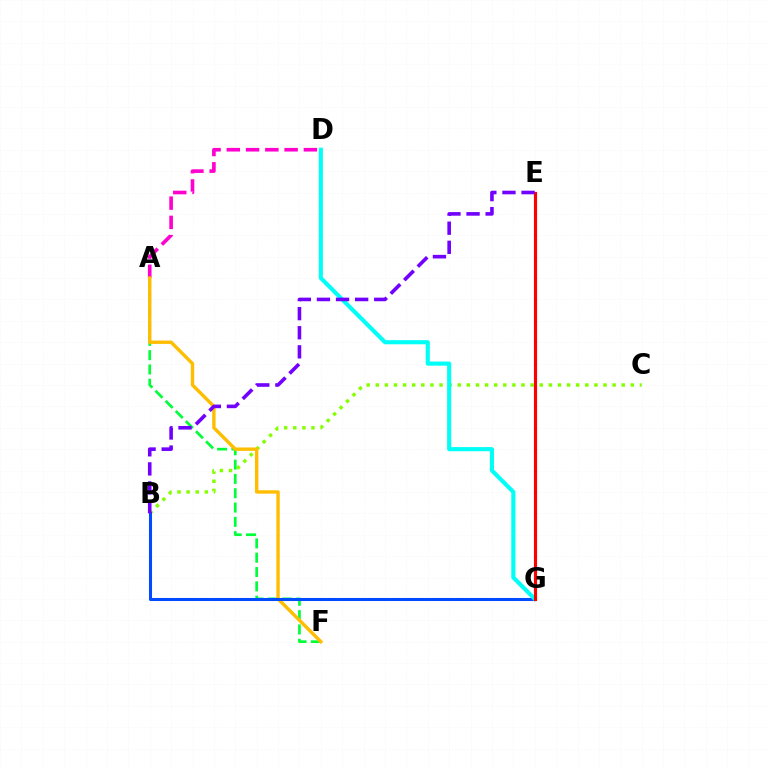{('A', 'D'): [{'color': '#ff00cf', 'line_style': 'dashed', 'thickness': 2.62}], ('A', 'F'): [{'color': '#00ff39', 'line_style': 'dashed', 'thickness': 1.94}, {'color': '#ffbd00', 'line_style': 'solid', 'thickness': 2.44}], ('B', 'C'): [{'color': '#84ff00', 'line_style': 'dotted', 'thickness': 2.48}], ('B', 'G'): [{'color': '#004bff', 'line_style': 'solid', 'thickness': 2.2}], ('D', 'G'): [{'color': '#00fff6', 'line_style': 'solid', 'thickness': 2.96}], ('E', 'G'): [{'color': '#ff0000', 'line_style': 'solid', 'thickness': 2.27}], ('B', 'E'): [{'color': '#7200ff', 'line_style': 'dashed', 'thickness': 2.59}]}